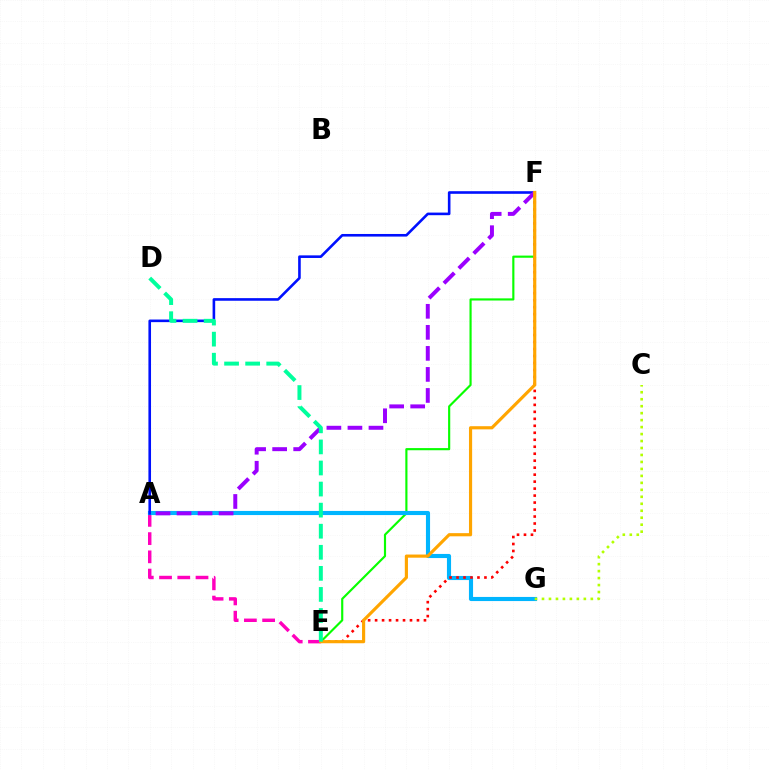{('A', 'E'): [{'color': '#ff00bd', 'line_style': 'dashed', 'thickness': 2.48}], ('E', 'F'): [{'color': '#08ff00', 'line_style': 'solid', 'thickness': 1.55}, {'color': '#ff0000', 'line_style': 'dotted', 'thickness': 1.9}, {'color': '#ffa500', 'line_style': 'solid', 'thickness': 2.27}], ('A', 'G'): [{'color': '#00b5ff', 'line_style': 'solid', 'thickness': 2.97}], ('A', 'F'): [{'color': '#0010ff', 'line_style': 'solid', 'thickness': 1.88}, {'color': '#9b00ff', 'line_style': 'dashed', 'thickness': 2.86}], ('D', 'E'): [{'color': '#00ff9d', 'line_style': 'dashed', 'thickness': 2.86}], ('C', 'G'): [{'color': '#b3ff00', 'line_style': 'dotted', 'thickness': 1.89}]}